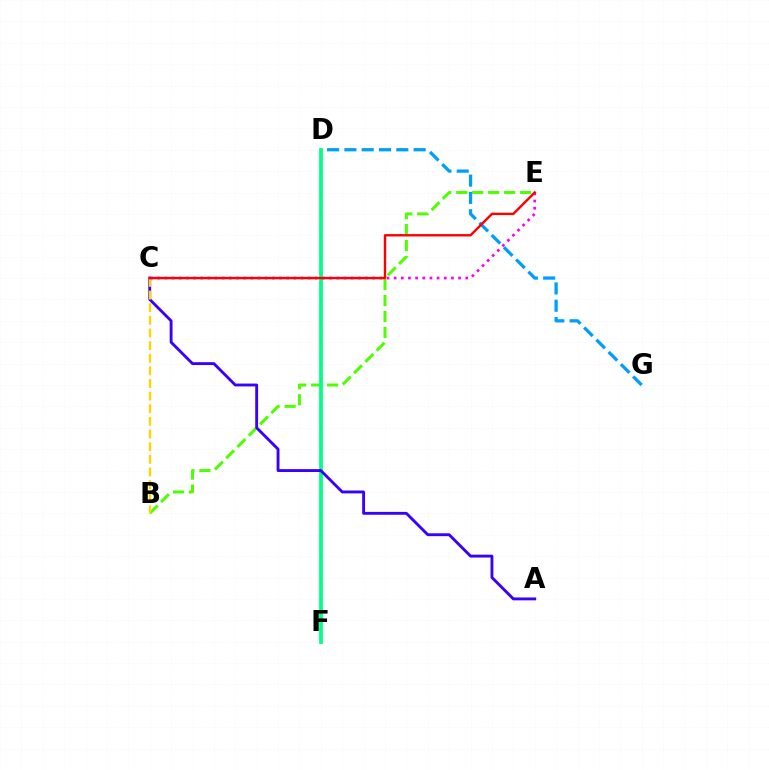{('B', 'E'): [{'color': '#4fff00', 'line_style': 'dashed', 'thickness': 2.17}], ('D', 'G'): [{'color': '#009eff', 'line_style': 'dashed', 'thickness': 2.35}], ('D', 'F'): [{'color': '#00ff86', 'line_style': 'solid', 'thickness': 2.71}], ('A', 'C'): [{'color': '#3700ff', 'line_style': 'solid', 'thickness': 2.07}], ('B', 'C'): [{'color': '#ffd500', 'line_style': 'dashed', 'thickness': 1.72}], ('C', 'E'): [{'color': '#ff00ed', 'line_style': 'dotted', 'thickness': 1.95}, {'color': '#ff0000', 'line_style': 'solid', 'thickness': 1.73}]}